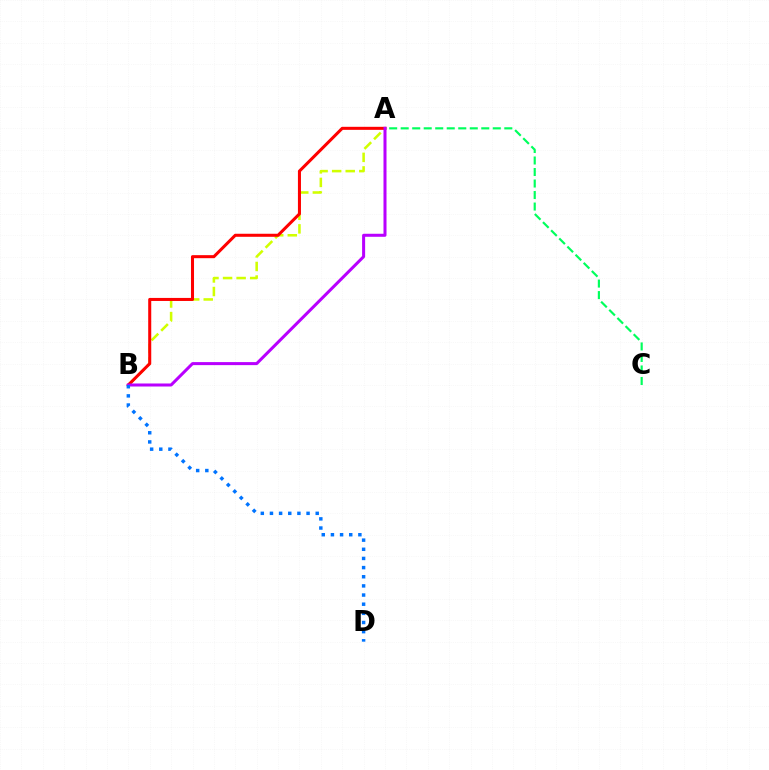{('A', 'B'): [{'color': '#d1ff00', 'line_style': 'dashed', 'thickness': 1.84}, {'color': '#ff0000', 'line_style': 'solid', 'thickness': 2.19}, {'color': '#b900ff', 'line_style': 'solid', 'thickness': 2.18}], ('A', 'C'): [{'color': '#00ff5c', 'line_style': 'dashed', 'thickness': 1.56}], ('B', 'D'): [{'color': '#0074ff', 'line_style': 'dotted', 'thickness': 2.49}]}